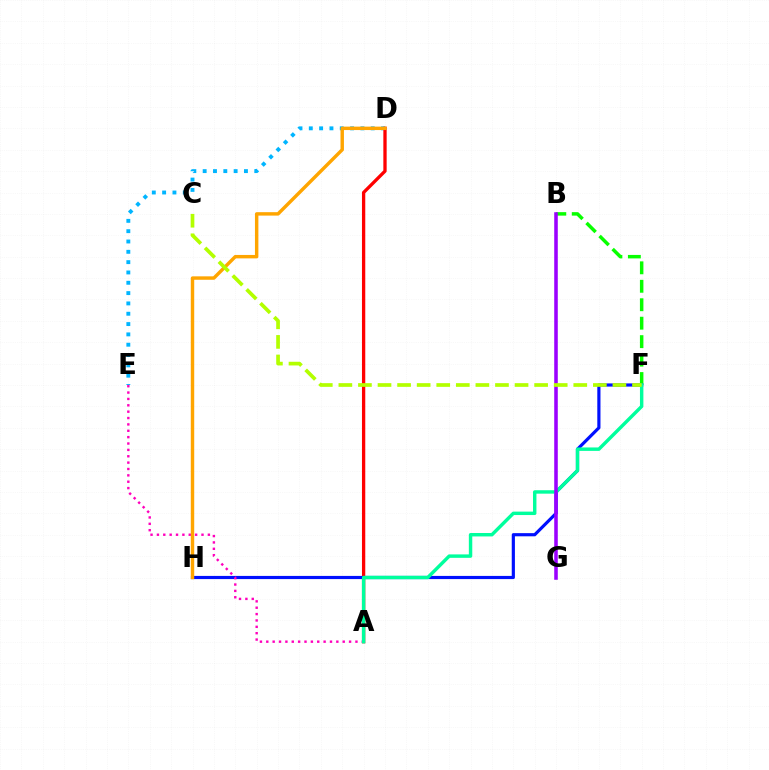{('B', 'F'): [{'color': '#08ff00', 'line_style': 'dashed', 'thickness': 2.51}], ('D', 'E'): [{'color': '#00b5ff', 'line_style': 'dotted', 'thickness': 2.8}], ('A', 'D'): [{'color': '#ff0000', 'line_style': 'solid', 'thickness': 2.38}], ('F', 'H'): [{'color': '#0010ff', 'line_style': 'solid', 'thickness': 2.28}], ('A', 'E'): [{'color': '#ff00bd', 'line_style': 'dotted', 'thickness': 1.73}], ('A', 'F'): [{'color': '#00ff9d', 'line_style': 'solid', 'thickness': 2.47}], ('D', 'H'): [{'color': '#ffa500', 'line_style': 'solid', 'thickness': 2.47}], ('B', 'G'): [{'color': '#9b00ff', 'line_style': 'solid', 'thickness': 2.56}], ('C', 'F'): [{'color': '#b3ff00', 'line_style': 'dashed', 'thickness': 2.66}]}